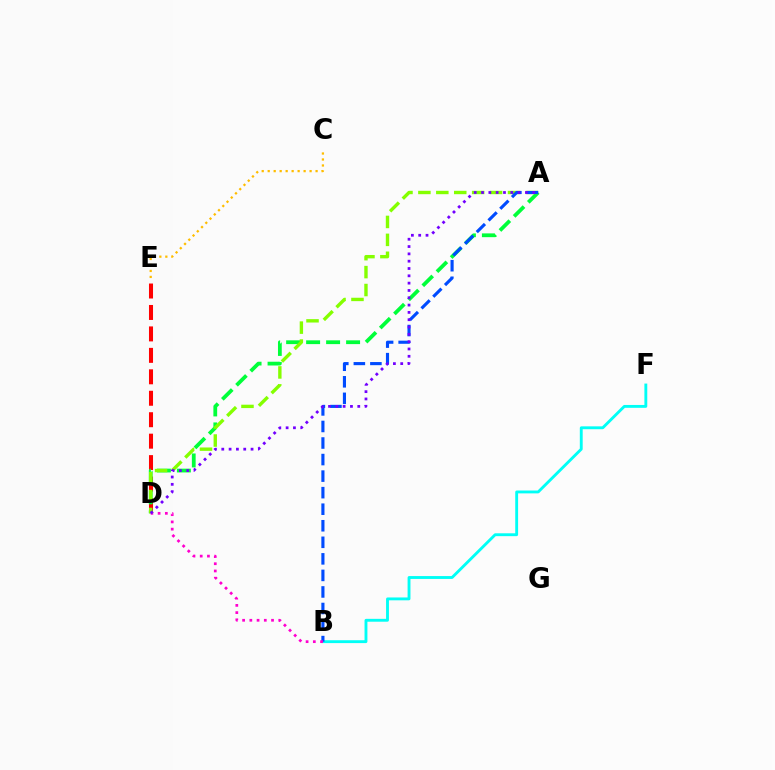{('D', 'E'): [{'color': '#ff0000', 'line_style': 'dashed', 'thickness': 2.91}], ('A', 'D'): [{'color': '#00ff39', 'line_style': 'dashed', 'thickness': 2.72}, {'color': '#84ff00', 'line_style': 'dashed', 'thickness': 2.43}, {'color': '#7200ff', 'line_style': 'dotted', 'thickness': 1.99}], ('B', 'F'): [{'color': '#00fff6', 'line_style': 'solid', 'thickness': 2.06}], ('A', 'B'): [{'color': '#004bff', 'line_style': 'dashed', 'thickness': 2.25}], ('B', 'D'): [{'color': '#ff00cf', 'line_style': 'dotted', 'thickness': 1.96}], ('C', 'E'): [{'color': '#ffbd00', 'line_style': 'dotted', 'thickness': 1.63}]}